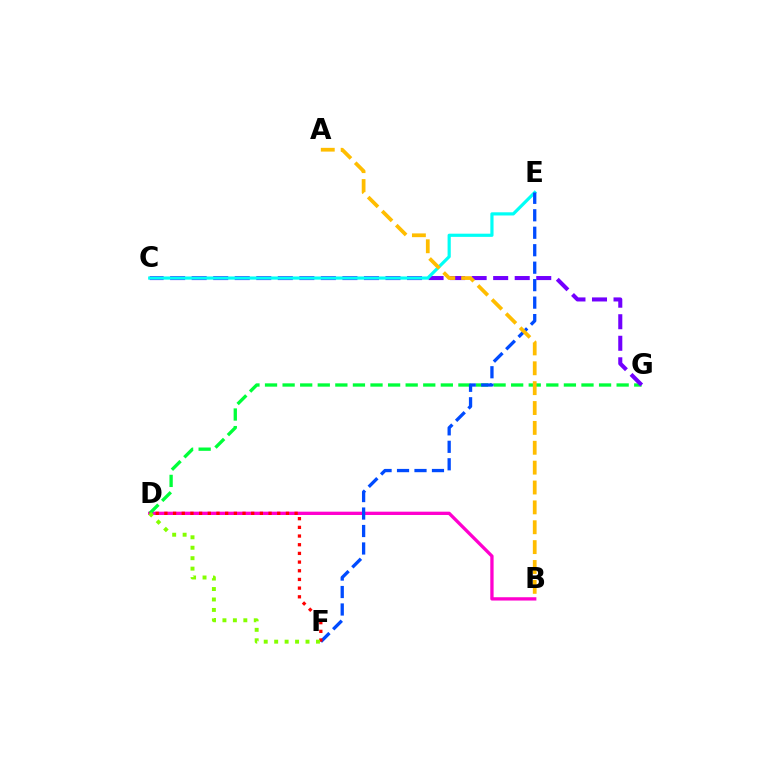{('B', 'D'): [{'color': '#ff00cf', 'line_style': 'solid', 'thickness': 2.38}], ('D', 'G'): [{'color': '#00ff39', 'line_style': 'dashed', 'thickness': 2.39}], ('C', 'G'): [{'color': '#7200ff', 'line_style': 'dashed', 'thickness': 2.93}], ('C', 'E'): [{'color': '#00fff6', 'line_style': 'solid', 'thickness': 2.29}], ('E', 'F'): [{'color': '#004bff', 'line_style': 'dashed', 'thickness': 2.37}], ('D', 'F'): [{'color': '#ff0000', 'line_style': 'dotted', 'thickness': 2.36}, {'color': '#84ff00', 'line_style': 'dotted', 'thickness': 2.84}], ('A', 'B'): [{'color': '#ffbd00', 'line_style': 'dashed', 'thickness': 2.7}]}